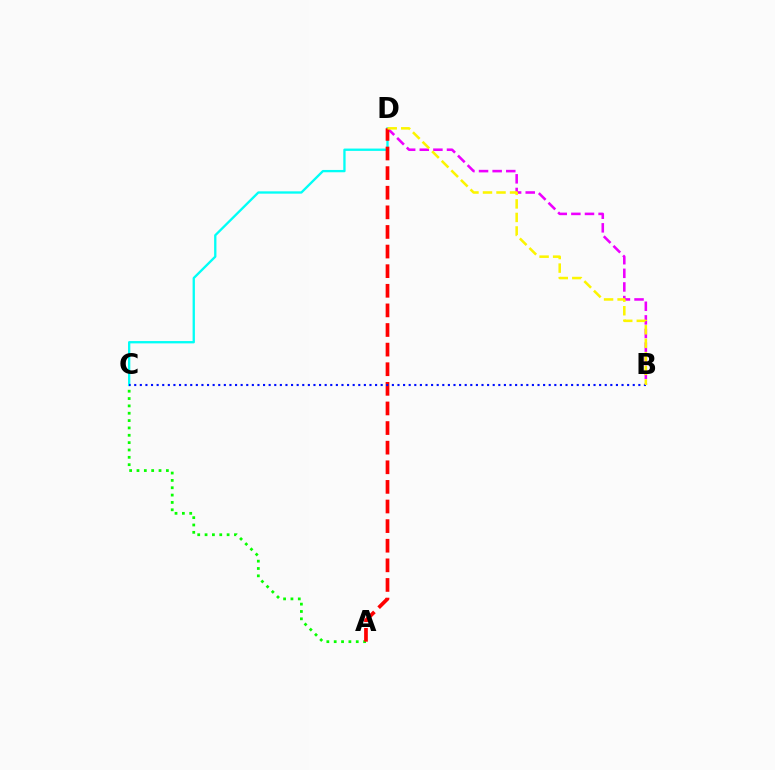{('A', 'C'): [{'color': '#08ff00', 'line_style': 'dotted', 'thickness': 2.0}], ('C', 'D'): [{'color': '#00fff6', 'line_style': 'solid', 'thickness': 1.67}], ('B', 'D'): [{'color': '#ee00ff', 'line_style': 'dashed', 'thickness': 1.85}, {'color': '#fcf500', 'line_style': 'dashed', 'thickness': 1.84}], ('A', 'D'): [{'color': '#ff0000', 'line_style': 'dashed', 'thickness': 2.66}], ('B', 'C'): [{'color': '#0010ff', 'line_style': 'dotted', 'thickness': 1.52}]}